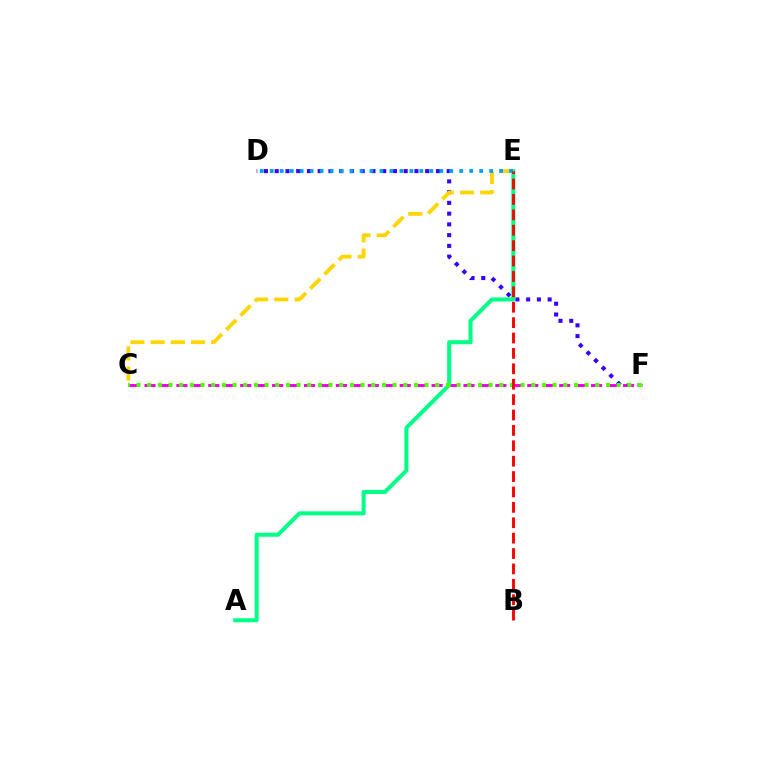{('C', 'F'): [{'color': '#ff00ed', 'line_style': 'dashed', 'thickness': 2.17}, {'color': '#4fff00', 'line_style': 'dotted', 'thickness': 2.9}], ('D', 'F'): [{'color': '#3700ff', 'line_style': 'dotted', 'thickness': 2.92}], ('A', 'E'): [{'color': '#00ff86', 'line_style': 'solid', 'thickness': 2.91}], ('C', 'E'): [{'color': '#ffd500', 'line_style': 'dashed', 'thickness': 2.75}], ('D', 'E'): [{'color': '#009eff', 'line_style': 'dotted', 'thickness': 2.71}], ('B', 'E'): [{'color': '#ff0000', 'line_style': 'dashed', 'thickness': 2.09}]}